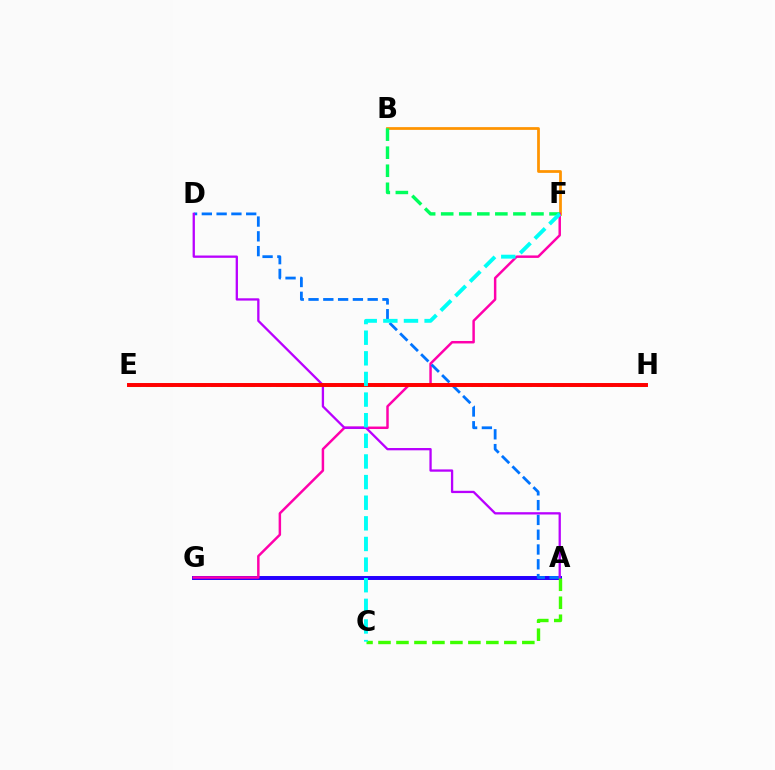{('B', 'F'): [{'color': '#ff9400', 'line_style': 'solid', 'thickness': 1.98}, {'color': '#00ff5c', 'line_style': 'dashed', 'thickness': 2.45}], ('A', 'G'): [{'color': '#2500ff', 'line_style': 'solid', 'thickness': 2.85}], ('F', 'G'): [{'color': '#ff00ac', 'line_style': 'solid', 'thickness': 1.78}], ('A', 'D'): [{'color': '#0074ff', 'line_style': 'dashed', 'thickness': 2.01}, {'color': '#b900ff', 'line_style': 'solid', 'thickness': 1.66}], ('A', 'C'): [{'color': '#3dff00', 'line_style': 'dashed', 'thickness': 2.44}], ('E', 'H'): [{'color': '#d1ff00', 'line_style': 'dashed', 'thickness': 2.21}, {'color': '#ff0000', 'line_style': 'solid', 'thickness': 2.84}], ('C', 'F'): [{'color': '#00fff6', 'line_style': 'dashed', 'thickness': 2.8}]}